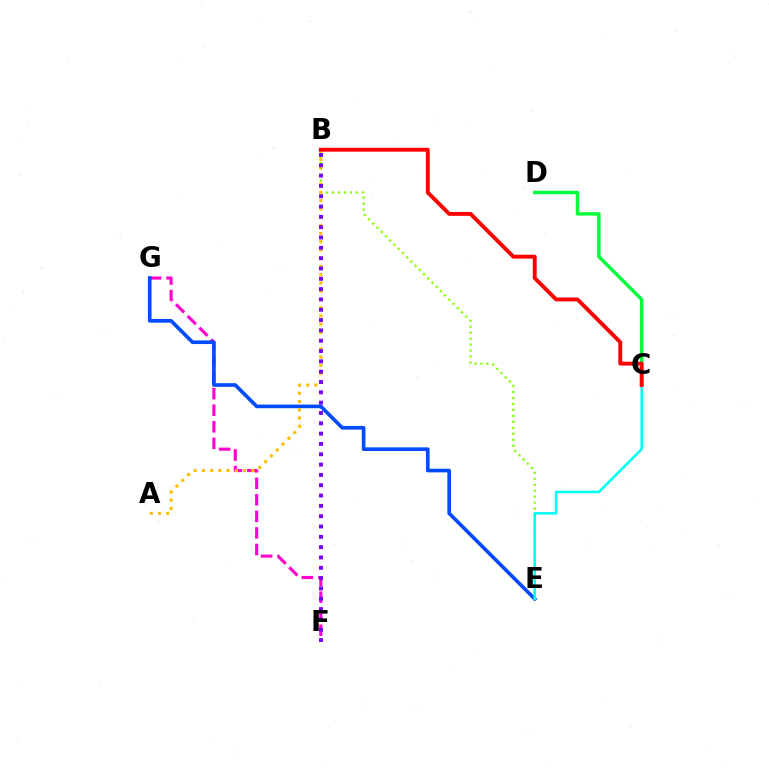{('C', 'D'): [{'color': '#00ff39', 'line_style': 'solid', 'thickness': 2.47}], ('F', 'G'): [{'color': '#ff00cf', 'line_style': 'dashed', 'thickness': 2.25}], ('E', 'G'): [{'color': '#004bff', 'line_style': 'solid', 'thickness': 2.62}], ('B', 'E'): [{'color': '#84ff00', 'line_style': 'dotted', 'thickness': 1.62}], ('A', 'B'): [{'color': '#ffbd00', 'line_style': 'dotted', 'thickness': 2.24}], ('C', 'E'): [{'color': '#00fff6', 'line_style': 'solid', 'thickness': 1.81}], ('B', 'F'): [{'color': '#7200ff', 'line_style': 'dotted', 'thickness': 2.8}], ('B', 'C'): [{'color': '#ff0000', 'line_style': 'solid', 'thickness': 2.8}]}